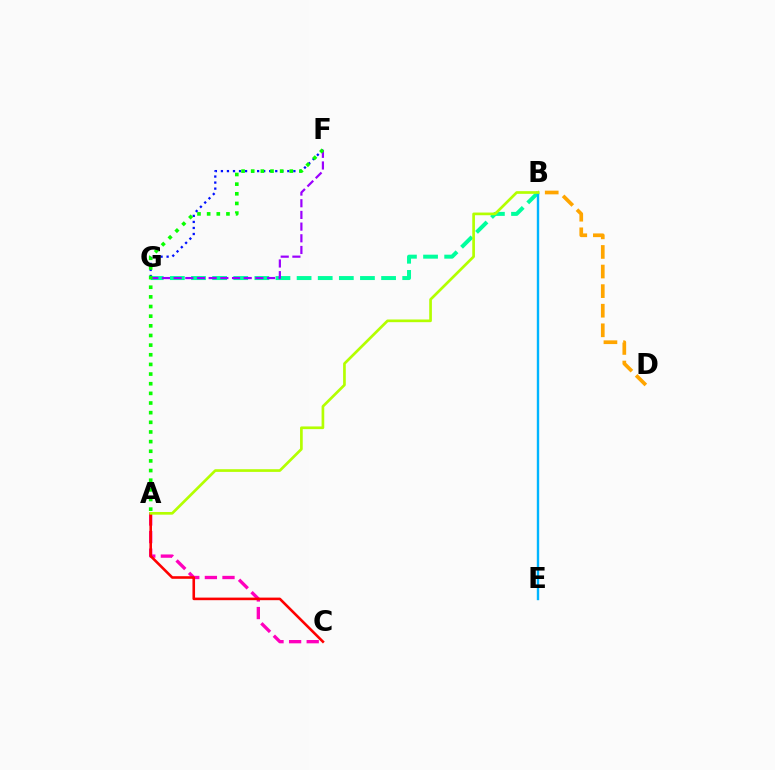{('F', 'G'): [{'color': '#0010ff', 'line_style': 'dotted', 'thickness': 1.64}, {'color': '#9b00ff', 'line_style': 'dashed', 'thickness': 1.59}], ('B', 'G'): [{'color': '#00ff9d', 'line_style': 'dashed', 'thickness': 2.87}], ('B', 'D'): [{'color': '#ffa500', 'line_style': 'dashed', 'thickness': 2.66}], ('A', 'C'): [{'color': '#ff00bd', 'line_style': 'dashed', 'thickness': 2.39}, {'color': '#ff0000', 'line_style': 'solid', 'thickness': 1.86}], ('A', 'F'): [{'color': '#08ff00', 'line_style': 'dotted', 'thickness': 2.62}], ('B', 'E'): [{'color': '#00b5ff', 'line_style': 'solid', 'thickness': 1.72}], ('A', 'B'): [{'color': '#b3ff00', 'line_style': 'solid', 'thickness': 1.93}]}